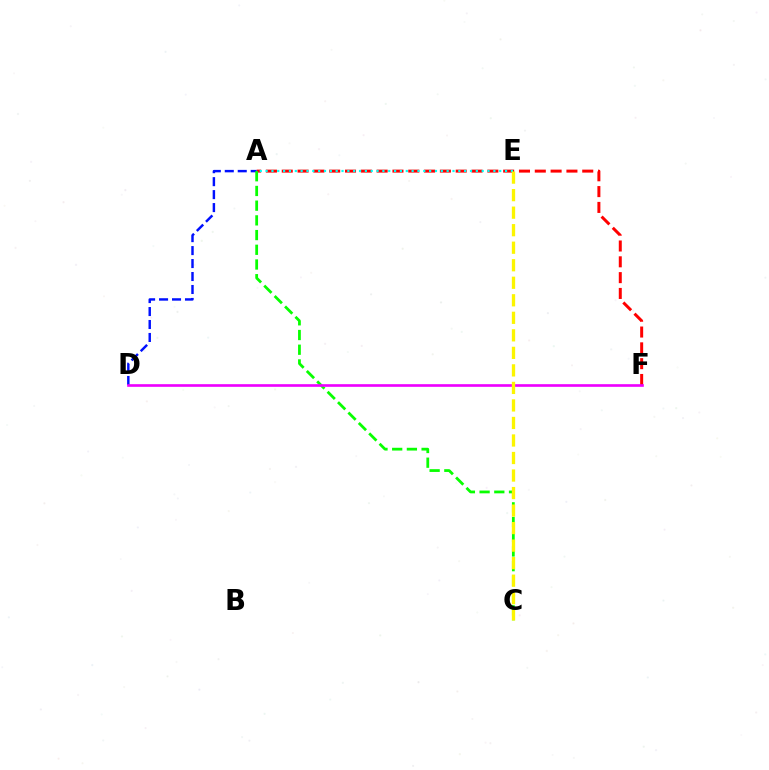{('A', 'F'): [{'color': '#ff0000', 'line_style': 'dashed', 'thickness': 2.15}], ('A', 'E'): [{'color': '#00fff6', 'line_style': 'dotted', 'thickness': 1.59}], ('A', 'D'): [{'color': '#0010ff', 'line_style': 'dashed', 'thickness': 1.76}], ('A', 'C'): [{'color': '#08ff00', 'line_style': 'dashed', 'thickness': 2.0}], ('D', 'F'): [{'color': '#ee00ff', 'line_style': 'solid', 'thickness': 1.91}], ('C', 'E'): [{'color': '#fcf500', 'line_style': 'dashed', 'thickness': 2.38}]}